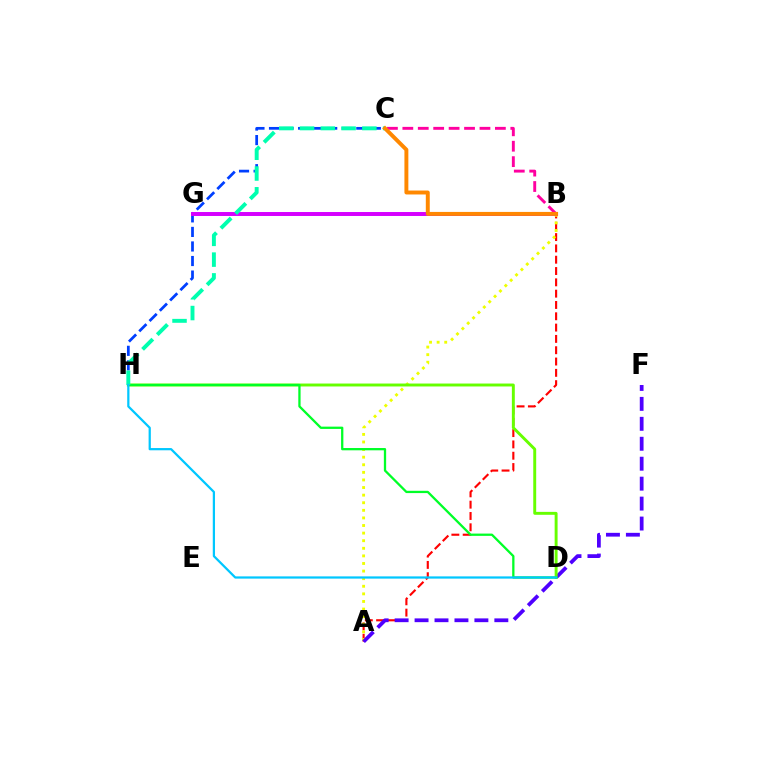{('A', 'B'): [{'color': '#ff0000', 'line_style': 'dashed', 'thickness': 1.54}, {'color': '#eeff00', 'line_style': 'dotted', 'thickness': 2.06}], ('C', 'H'): [{'color': '#003fff', 'line_style': 'dashed', 'thickness': 1.98}, {'color': '#00ffaf', 'line_style': 'dashed', 'thickness': 2.82}], ('B', 'G'): [{'color': '#d600ff', 'line_style': 'solid', 'thickness': 2.84}], ('A', 'F'): [{'color': '#4f00ff', 'line_style': 'dashed', 'thickness': 2.71}], ('D', 'H'): [{'color': '#66ff00', 'line_style': 'solid', 'thickness': 2.11}, {'color': '#00ff27', 'line_style': 'solid', 'thickness': 1.65}, {'color': '#00c7ff', 'line_style': 'solid', 'thickness': 1.61}], ('B', 'C'): [{'color': '#ff00a0', 'line_style': 'dashed', 'thickness': 2.1}, {'color': '#ff8800', 'line_style': 'solid', 'thickness': 2.83}]}